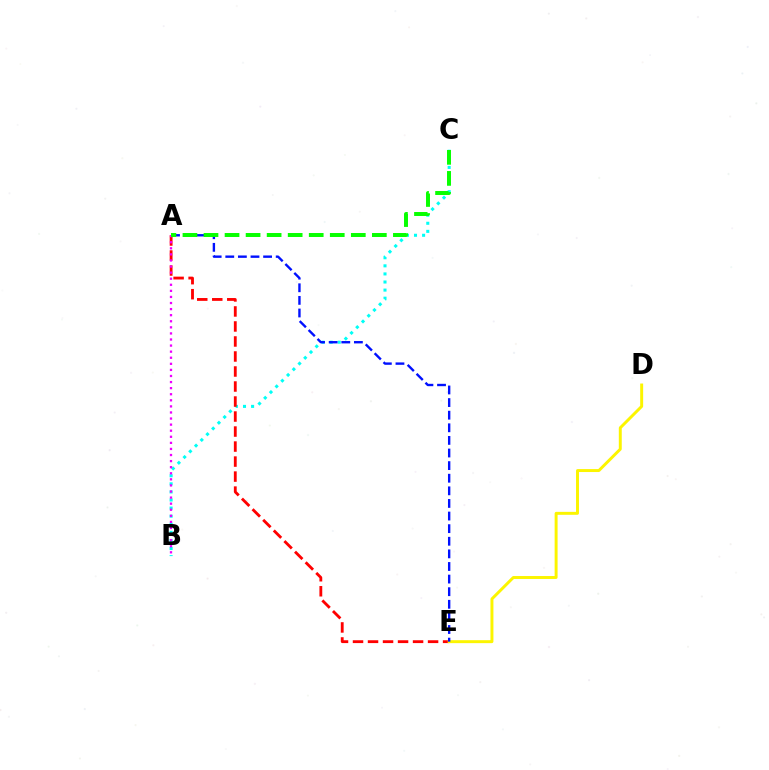{('B', 'C'): [{'color': '#00fff6', 'line_style': 'dotted', 'thickness': 2.2}], ('A', 'E'): [{'color': '#ff0000', 'line_style': 'dashed', 'thickness': 2.04}, {'color': '#0010ff', 'line_style': 'dashed', 'thickness': 1.71}], ('A', 'B'): [{'color': '#ee00ff', 'line_style': 'dotted', 'thickness': 1.65}], ('D', 'E'): [{'color': '#fcf500', 'line_style': 'solid', 'thickness': 2.12}], ('A', 'C'): [{'color': '#08ff00', 'line_style': 'dashed', 'thickness': 2.86}]}